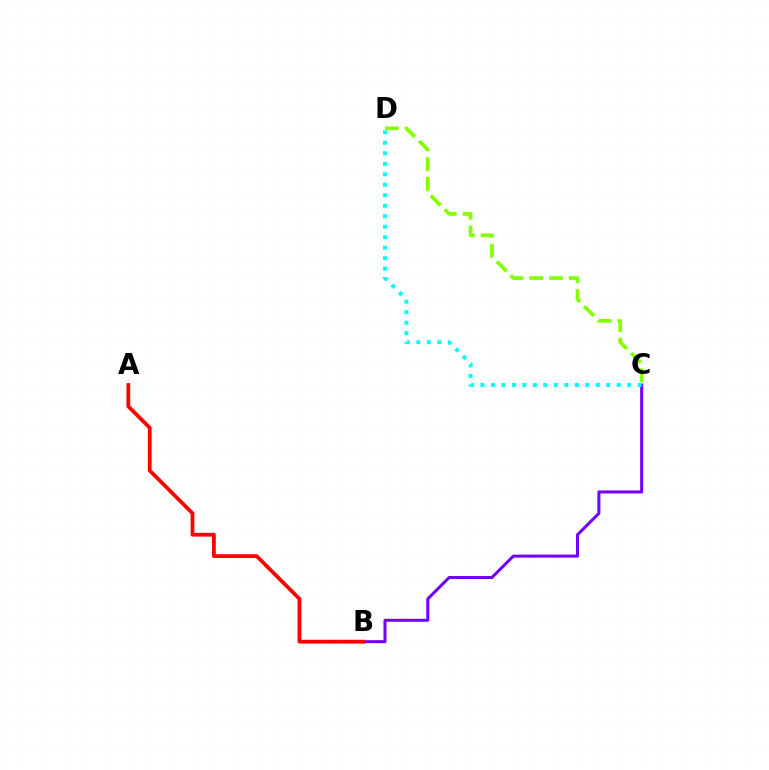{('B', 'C'): [{'color': '#7200ff', 'line_style': 'solid', 'thickness': 2.18}], ('C', 'D'): [{'color': '#84ff00', 'line_style': 'dashed', 'thickness': 2.68}, {'color': '#00fff6', 'line_style': 'dotted', 'thickness': 2.85}], ('A', 'B'): [{'color': '#ff0000', 'line_style': 'solid', 'thickness': 2.72}]}